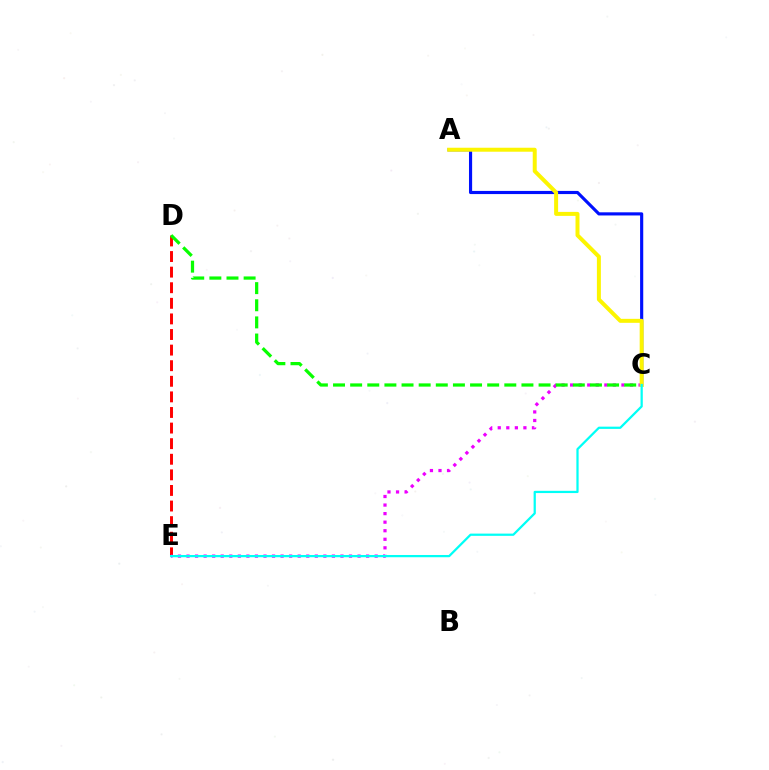{('A', 'C'): [{'color': '#0010ff', 'line_style': 'solid', 'thickness': 2.26}, {'color': '#fcf500', 'line_style': 'solid', 'thickness': 2.86}], ('D', 'E'): [{'color': '#ff0000', 'line_style': 'dashed', 'thickness': 2.12}], ('C', 'E'): [{'color': '#ee00ff', 'line_style': 'dotted', 'thickness': 2.32}, {'color': '#00fff6', 'line_style': 'solid', 'thickness': 1.62}], ('C', 'D'): [{'color': '#08ff00', 'line_style': 'dashed', 'thickness': 2.33}]}